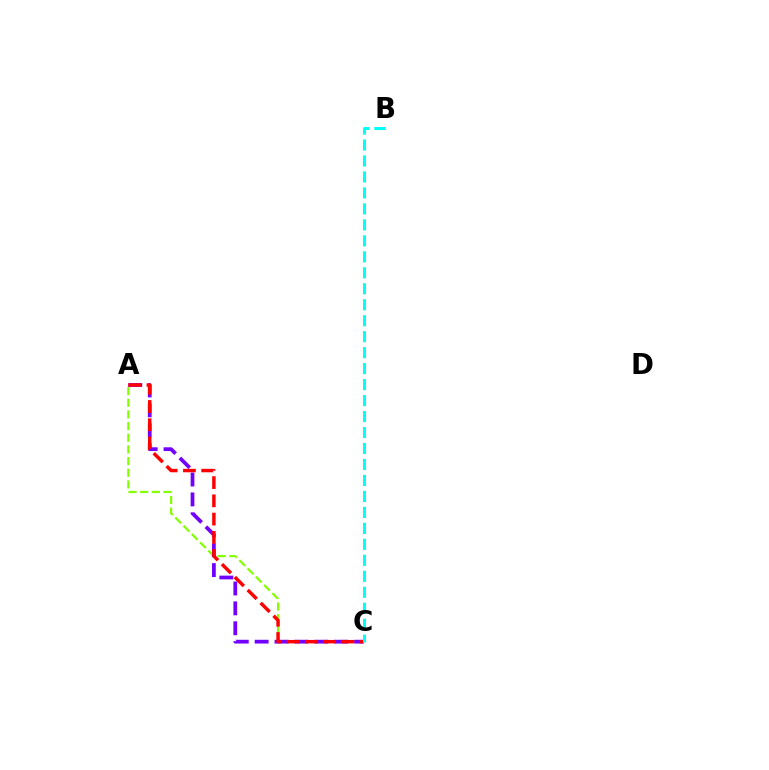{('A', 'C'): [{'color': '#84ff00', 'line_style': 'dashed', 'thickness': 1.58}, {'color': '#7200ff', 'line_style': 'dashed', 'thickness': 2.7}, {'color': '#ff0000', 'line_style': 'dashed', 'thickness': 2.48}], ('B', 'C'): [{'color': '#00fff6', 'line_style': 'dashed', 'thickness': 2.17}]}